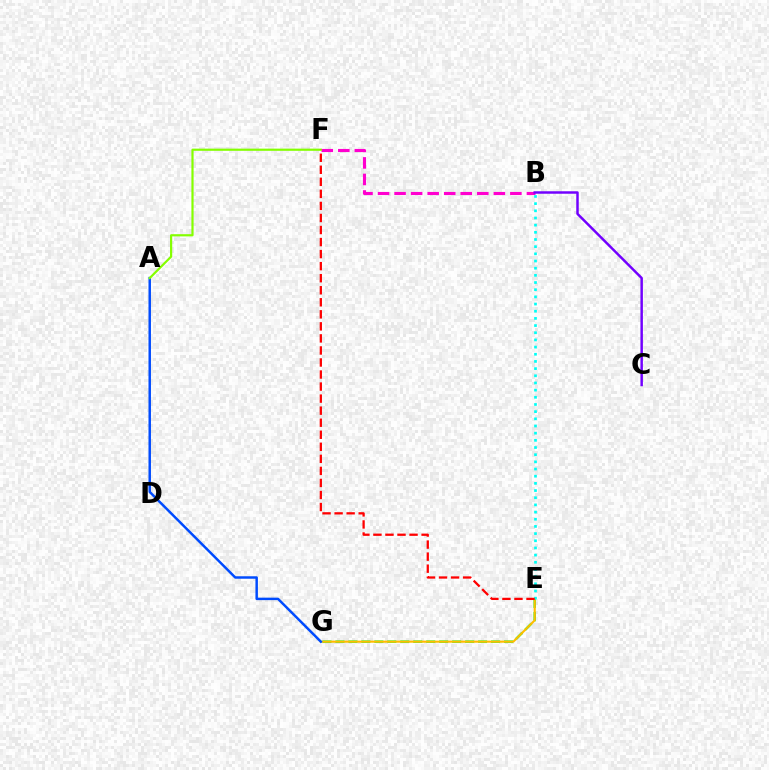{('B', 'F'): [{'color': '#ff00cf', 'line_style': 'dashed', 'thickness': 2.25}], ('E', 'G'): [{'color': '#00ff39', 'line_style': 'dashed', 'thickness': 1.76}, {'color': '#ffbd00', 'line_style': 'solid', 'thickness': 1.51}], ('B', 'C'): [{'color': '#7200ff', 'line_style': 'solid', 'thickness': 1.78}], ('B', 'E'): [{'color': '#00fff6', 'line_style': 'dotted', 'thickness': 1.95}], ('A', 'G'): [{'color': '#004bff', 'line_style': 'solid', 'thickness': 1.78}], ('A', 'F'): [{'color': '#84ff00', 'line_style': 'solid', 'thickness': 1.57}], ('E', 'F'): [{'color': '#ff0000', 'line_style': 'dashed', 'thickness': 1.64}]}